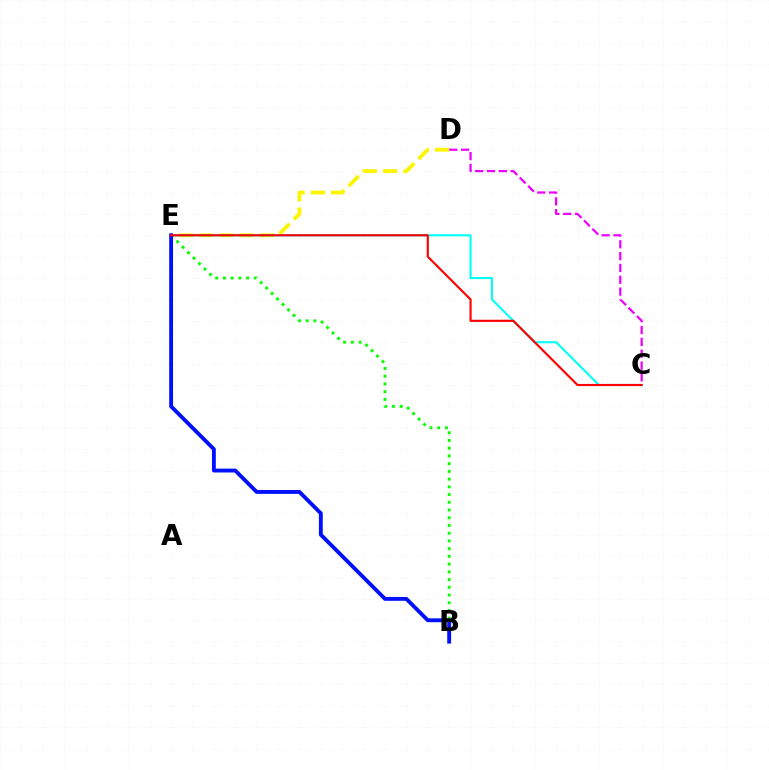{('D', 'E'): [{'color': '#fcf500', 'line_style': 'dashed', 'thickness': 2.75}], ('C', 'E'): [{'color': '#00fff6', 'line_style': 'solid', 'thickness': 1.5}, {'color': '#ff0000', 'line_style': 'solid', 'thickness': 1.55}], ('B', 'E'): [{'color': '#08ff00', 'line_style': 'dotted', 'thickness': 2.1}, {'color': '#0010ff', 'line_style': 'solid', 'thickness': 2.78}], ('C', 'D'): [{'color': '#ee00ff', 'line_style': 'dashed', 'thickness': 1.61}]}